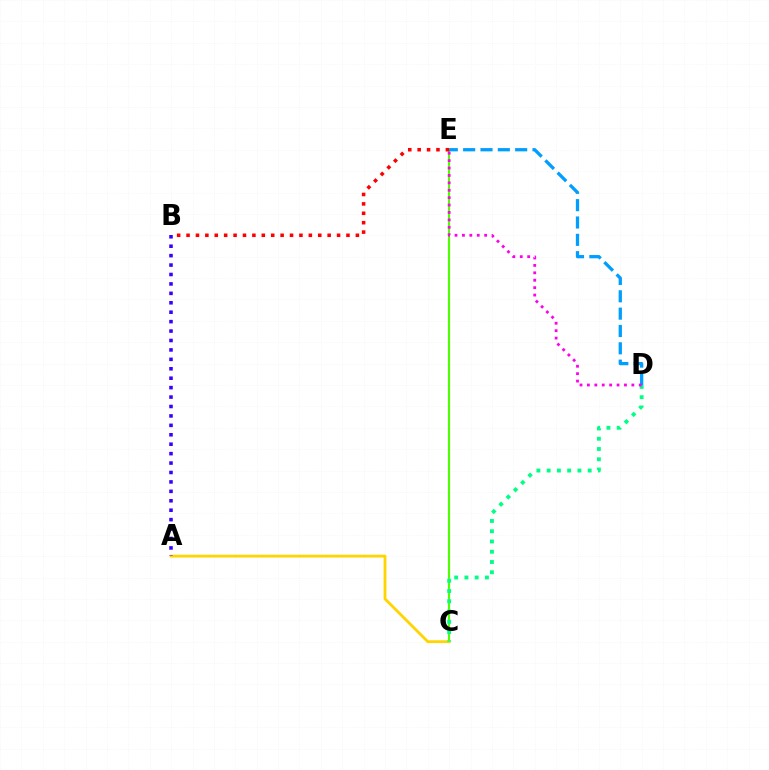{('C', 'E'): [{'color': '#4fff00', 'line_style': 'solid', 'thickness': 1.54}], ('D', 'E'): [{'color': '#009eff', 'line_style': 'dashed', 'thickness': 2.36}, {'color': '#ff00ed', 'line_style': 'dotted', 'thickness': 2.01}], ('B', 'E'): [{'color': '#ff0000', 'line_style': 'dotted', 'thickness': 2.56}], ('A', 'C'): [{'color': '#ffd500', 'line_style': 'solid', 'thickness': 2.02}], ('C', 'D'): [{'color': '#00ff86', 'line_style': 'dotted', 'thickness': 2.79}], ('A', 'B'): [{'color': '#3700ff', 'line_style': 'dotted', 'thickness': 2.56}]}